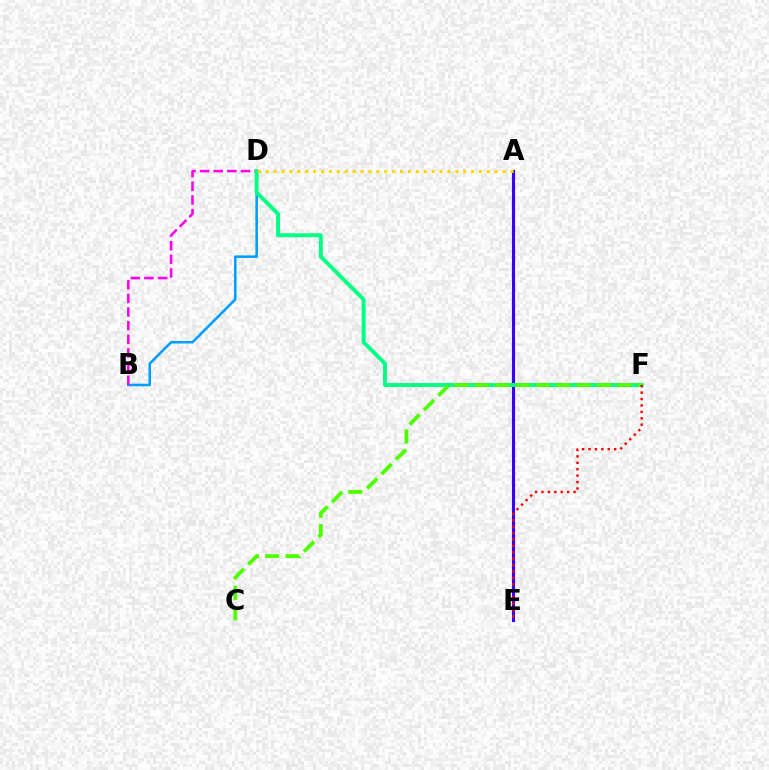{('B', 'D'): [{'color': '#009eff', 'line_style': 'solid', 'thickness': 1.83}, {'color': '#ff00ed', 'line_style': 'dashed', 'thickness': 1.85}], ('A', 'E'): [{'color': '#3700ff', 'line_style': 'solid', 'thickness': 2.25}], ('D', 'F'): [{'color': '#00ff86', 'line_style': 'solid', 'thickness': 2.83}], ('C', 'F'): [{'color': '#4fff00', 'line_style': 'dashed', 'thickness': 2.77}], ('A', 'D'): [{'color': '#ffd500', 'line_style': 'dotted', 'thickness': 2.15}], ('E', 'F'): [{'color': '#ff0000', 'line_style': 'dotted', 'thickness': 1.74}]}